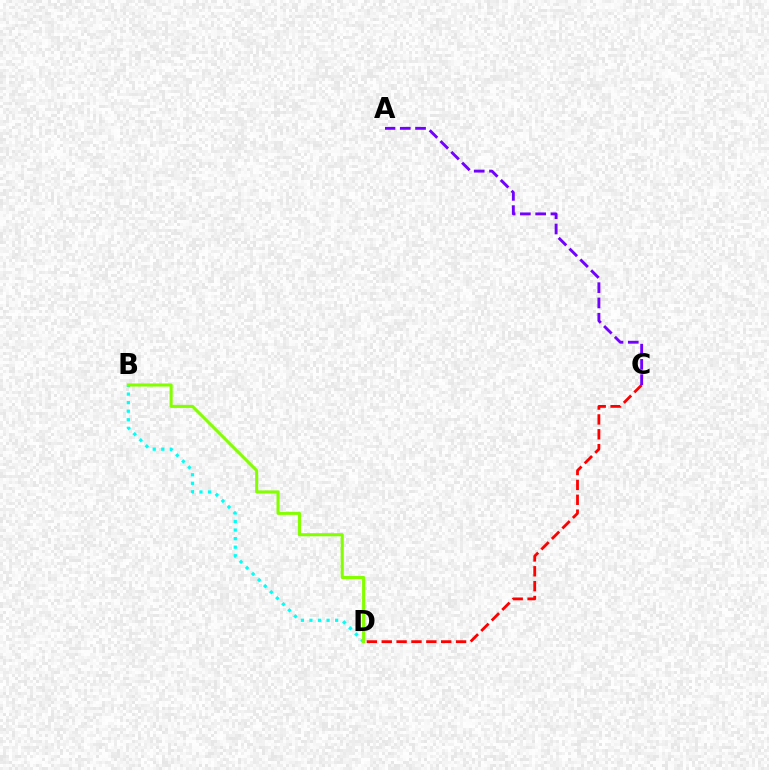{('C', 'D'): [{'color': '#ff0000', 'line_style': 'dashed', 'thickness': 2.02}], ('B', 'D'): [{'color': '#00fff6', 'line_style': 'dotted', 'thickness': 2.32}, {'color': '#84ff00', 'line_style': 'solid', 'thickness': 2.21}], ('A', 'C'): [{'color': '#7200ff', 'line_style': 'dashed', 'thickness': 2.08}]}